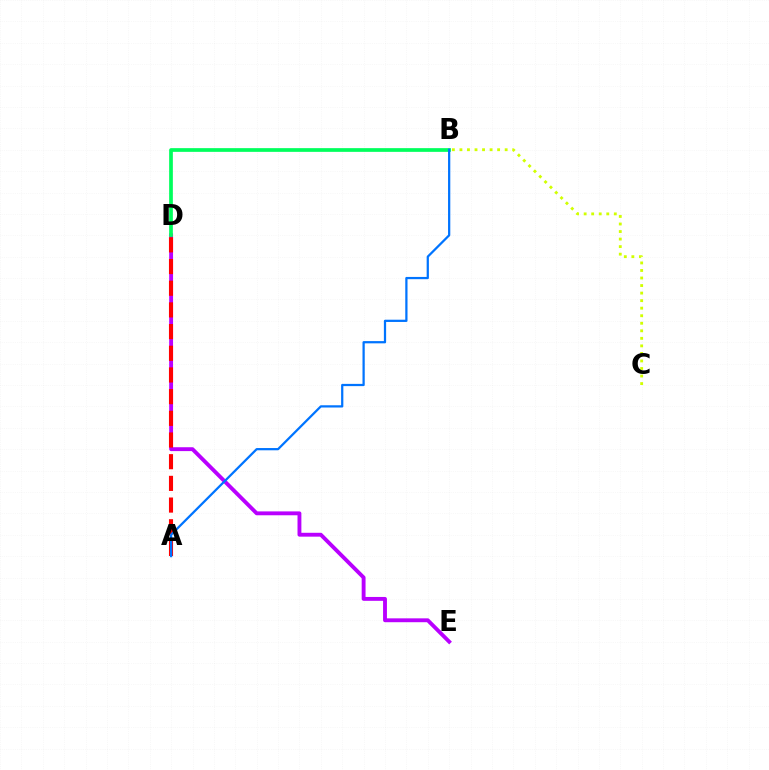{('D', 'E'): [{'color': '#b900ff', 'line_style': 'solid', 'thickness': 2.79}], ('B', 'D'): [{'color': '#00ff5c', 'line_style': 'solid', 'thickness': 2.67}], ('B', 'C'): [{'color': '#d1ff00', 'line_style': 'dotted', 'thickness': 2.05}], ('A', 'D'): [{'color': '#ff0000', 'line_style': 'dashed', 'thickness': 2.95}], ('A', 'B'): [{'color': '#0074ff', 'line_style': 'solid', 'thickness': 1.62}]}